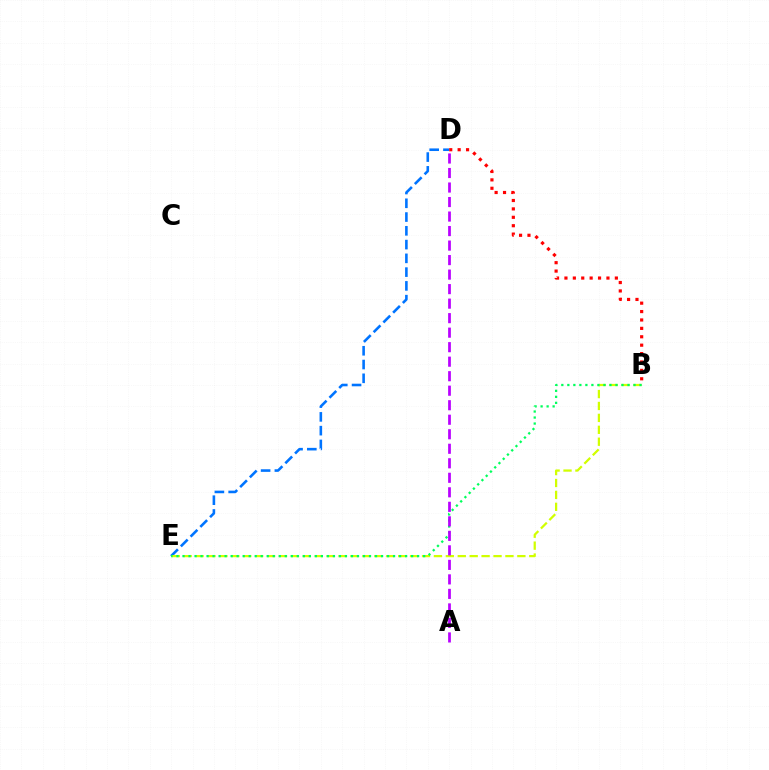{('D', 'E'): [{'color': '#0074ff', 'line_style': 'dashed', 'thickness': 1.87}], ('B', 'D'): [{'color': '#ff0000', 'line_style': 'dotted', 'thickness': 2.28}], ('B', 'E'): [{'color': '#d1ff00', 'line_style': 'dashed', 'thickness': 1.62}, {'color': '#00ff5c', 'line_style': 'dotted', 'thickness': 1.63}], ('A', 'D'): [{'color': '#b900ff', 'line_style': 'dashed', 'thickness': 1.97}]}